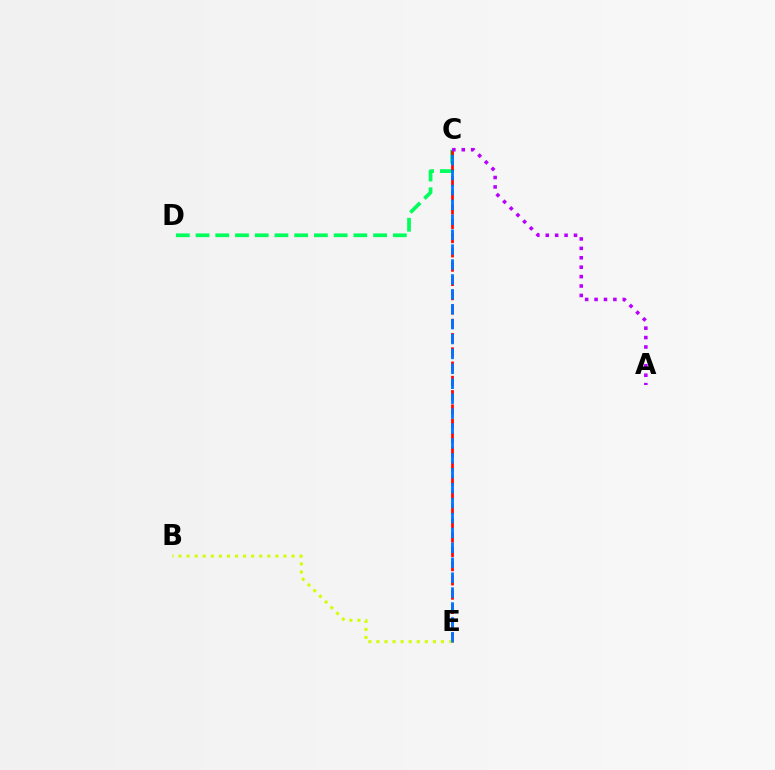{('C', 'D'): [{'color': '#00ff5c', 'line_style': 'dashed', 'thickness': 2.68}], ('C', 'E'): [{'color': '#ff0000', 'line_style': 'dashed', 'thickness': 1.94}, {'color': '#0074ff', 'line_style': 'dashed', 'thickness': 2.03}], ('B', 'E'): [{'color': '#d1ff00', 'line_style': 'dotted', 'thickness': 2.19}], ('A', 'C'): [{'color': '#b900ff', 'line_style': 'dotted', 'thickness': 2.56}]}